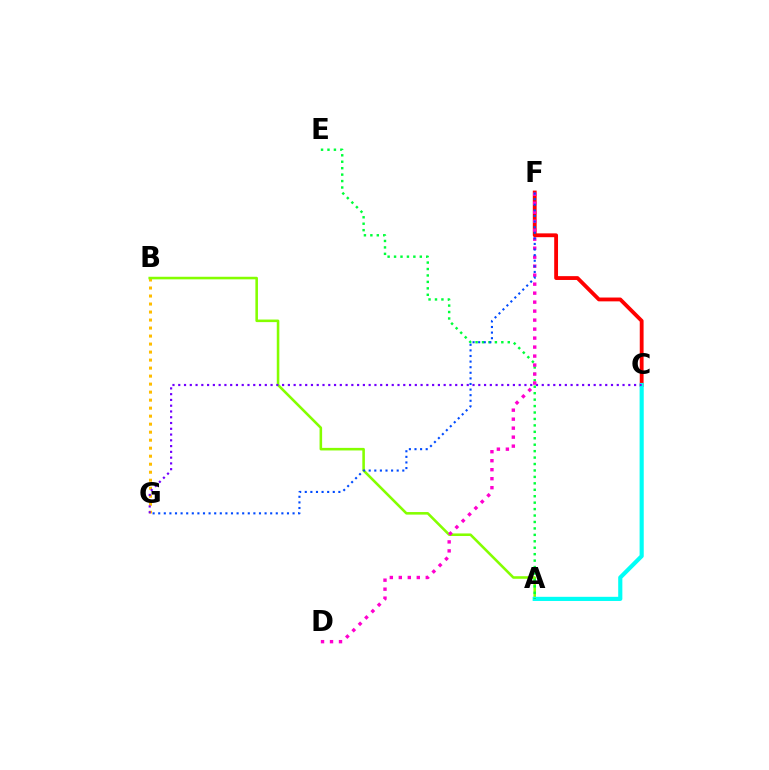{('B', 'G'): [{'color': '#ffbd00', 'line_style': 'dotted', 'thickness': 2.18}], ('C', 'F'): [{'color': '#ff0000', 'line_style': 'solid', 'thickness': 2.76}], ('A', 'B'): [{'color': '#84ff00', 'line_style': 'solid', 'thickness': 1.85}], ('A', 'C'): [{'color': '#00fff6', 'line_style': 'solid', 'thickness': 2.99}], ('C', 'G'): [{'color': '#7200ff', 'line_style': 'dotted', 'thickness': 1.57}], ('A', 'E'): [{'color': '#00ff39', 'line_style': 'dotted', 'thickness': 1.75}], ('D', 'F'): [{'color': '#ff00cf', 'line_style': 'dotted', 'thickness': 2.44}], ('F', 'G'): [{'color': '#004bff', 'line_style': 'dotted', 'thickness': 1.52}]}